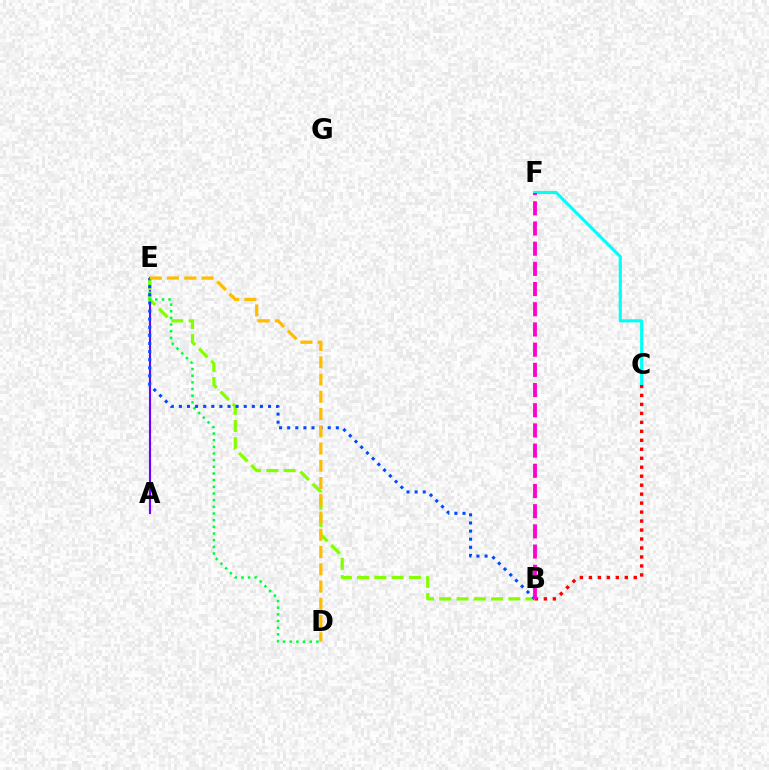{('A', 'E'): [{'color': '#7200ff', 'line_style': 'solid', 'thickness': 1.55}], ('C', 'F'): [{'color': '#00fff6', 'line_style': 'solid', 'thickness': 2.25}], ('B', 'E'): [{'color': '#84ff00', 'line_style': 'dashed', 'thickness': 2.35}, {'color': '#004bff', 'line_style': 'dotted', 'thickness': 2.2}], ('B', 'C'): [{'color': '#ff0000', 'line_style': 'dotted', 'thickness': 2.44}], ('D', 'E'): [{'color': '#00ff39', 'line_style': 'dotted', 'thickness': 1.81}, {'color': '#ffbd00', 'line_style': 'dashed', 'thickness': 2.34}], ('B', 'F'): [{'color': '#ff00cf', 'line_style': 'dashed', 'thickness': 2.74}]}